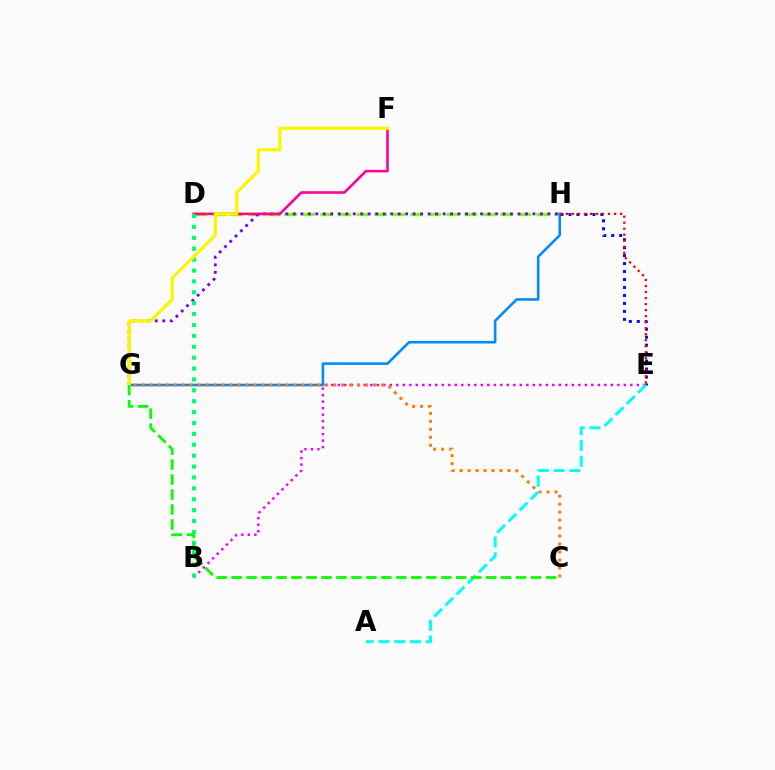{('D', 'H'): [{'color': '#84ff00', 'line_style': 'dashed', 'thickness': 2.44}], ('G', 'H'): [{'color': '#7200ff', 'line_style': 'dotted', 'thickness': 2.03}, {'color': '#008cff', 'line_style': 'solid', 'thickness': 1.86}], ('E', 'H'): [{'color': '#0010ff', 'line_style': 'dotted', 'thickness': 2.17}, {'color': '#ff0000', 'line_style': 'dotted', 'thickness': 1.64}], ('B', 'E'): [{'color': '#ee00ff', 'line_style': 'dotted', 'thickness': 1.77}], ('C', 'G'): [{'color': '#ff7c00', 'line_style': 'dotted', 'thickness': 2.17}, {'color': '#08ff00', 'line_style': 'dashed', 'thickness': 2.03}], ('A', 'E'): [{'color': '#00fff6', 'line_style': 'dashed', 'thickness': 2.14}], ('D', 'F'): [{'color': '#ff0094', 'line_style': 'solid', 'thickness': 1.87}], ('B', 'D'): [{'color': '#00ff74', 'line_style': 'dotted', 'thickness': 2.96}], ('F', 'G'): [{'color': '#fcf500', 'line_style': 'solid', 'thickness': 2.31}]}